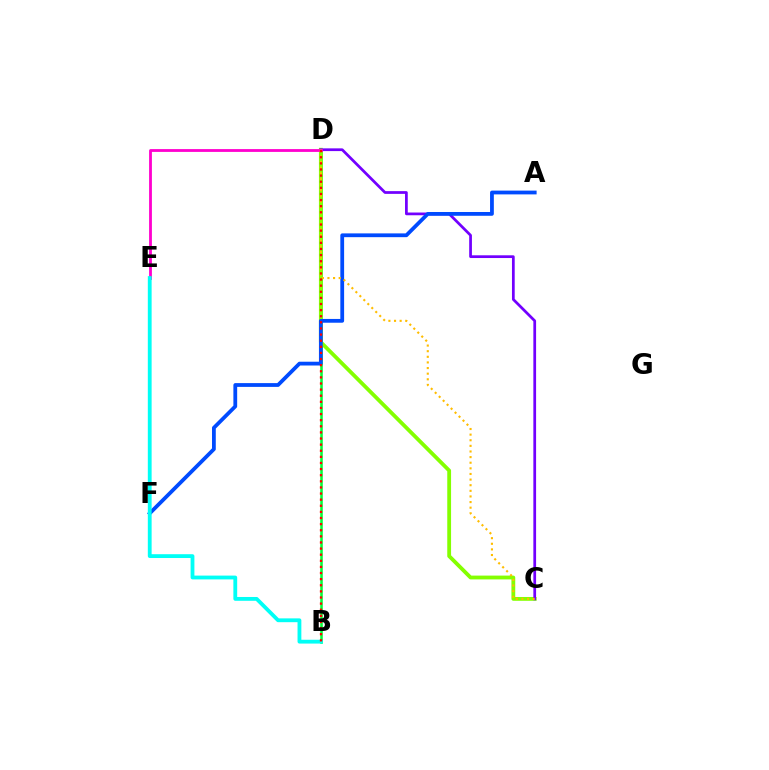{('B', 'D'): [{'color': '#00ff39', 'line_style': 'solid', 'thickness': 1.85}, {'color': '#ff0000', 'line_style': 'dotted', 'thickness': 1.66}], ('C', 'D'): [{'color': '#84ff00', 'line_style': 'solid', 'thickness': 2.74}, {'color': '#7200ff', 'line_style': 'solid', 'thickness': 1.97}, {'color': '#ffbd00', 'line_style': 'dotted', 'thickness': 1.53}], ('D', 'E'): [{'color': '#ff00cf', 'line_style': 'solid', 'thickness': 2.03}], ('A', 'F'): [{'color': '#004bff', 'line_style': 'solid', 'thickness': 2.72}], ('B', 'E'): [{'color': '#00fff6', 'line_style': 'solid', 'thickness': 2.75}]}